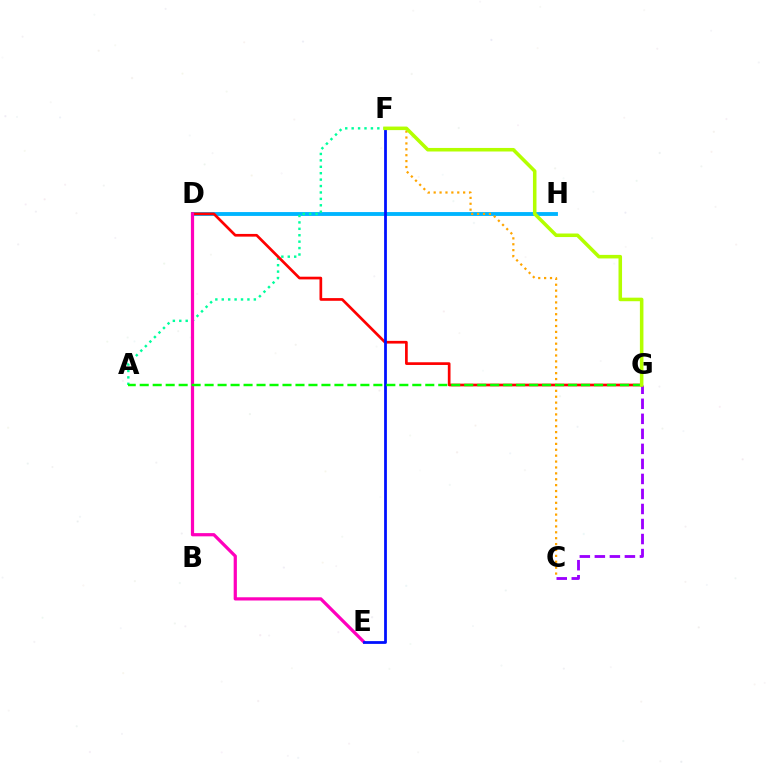{('D', 'H'): [{'color': '#00b5ff', 'line_style': 'solid', 'thickness': 2.78}], ('C', 'G'): [{'color': '#9b00ff', 'line_style': 'dashed', 'thickness': 2.04}], ('A', 'F'): [{'color': '#00ff9d', 'line_style': 'dotted', 'thickness': 1.74}], ('D', 'G'): [{'color': '#ff0000', 'line_style': 'solid', 'thickness': 1.94}], ('C', 'F'): [{'color': '#ffa500', 'line_style': 'dotted', 'thickness': 1.6}], ('D', 'E'): [{'color': '#ff00bd', 'line_style': 'solid', 'thickness': 2.32}], ('E', 'F'): [{'color': '#0010ff', 'line_style': 'solid', 'thickness': 2.0}], ('A', 'G'): [{'color': '#08ff00', 'line_style': 'dashed', 'thickness': 1.76}], ('F', 'G'): [{'color': '#b3ff00', 'line_style': 'solid', 'thickness': 2.55}]}